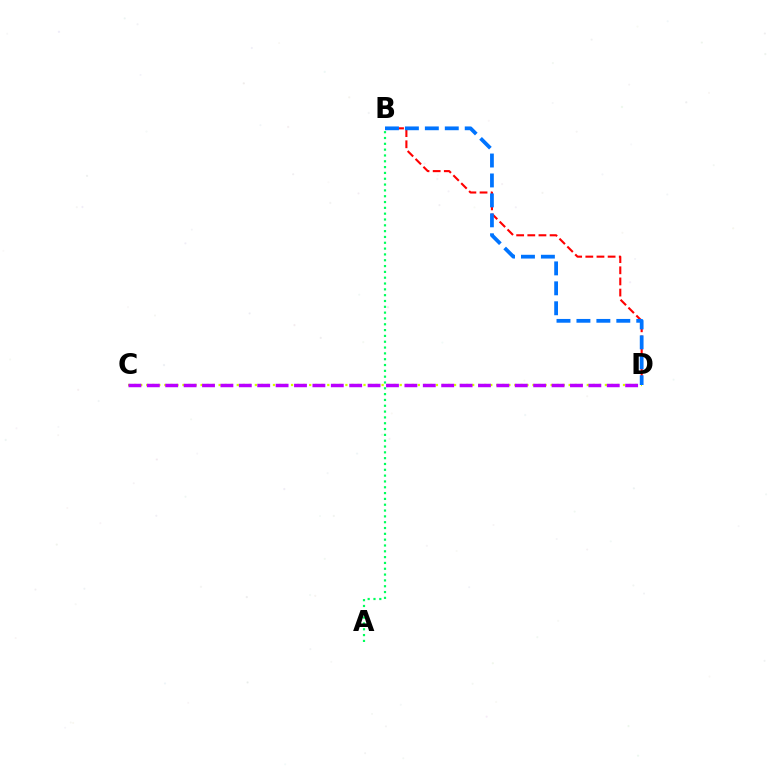{('A', 'B'): [{'color': '#00ff5c', 'line_style': 'dotted', 'thickness': 1.58}], ('C', 'D'): [{'color': '#d1ff00', 'line_style': 'dotted', 'thickness': 1.64}, {'color': '#b900ff', 'line_style': 'dashed', 'thickness': 2.5}], ('B', 'D'): [{'color': '#ff0000', 'line_style': 'dashed', 'thickness': 1.51}, {'color': '#0074ff', 'line_style': 'dashed', 'thickness': 2.71}]}